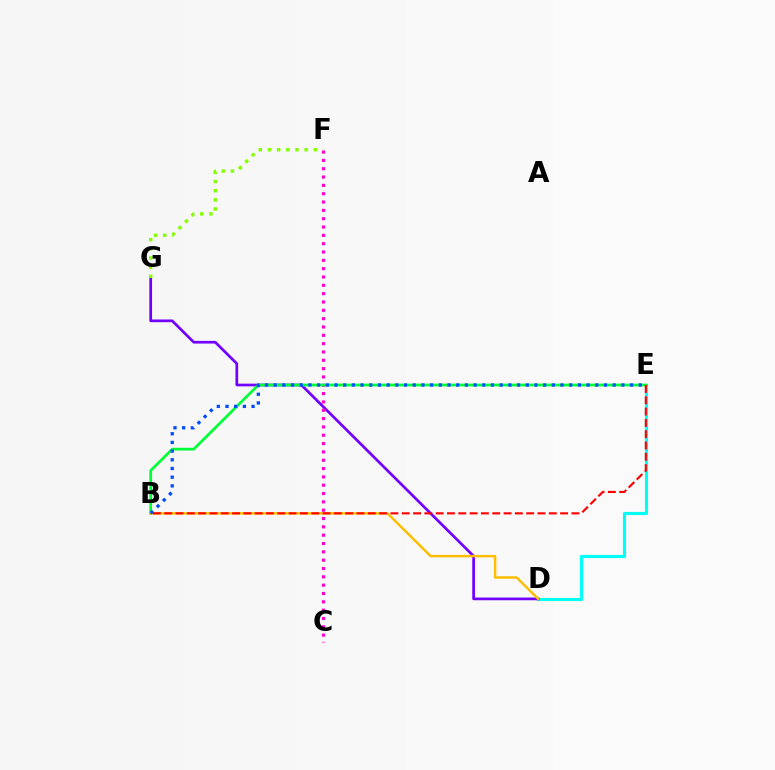{('D', 'E'): [{'color': '#00fff6', 'line_style': 'solid', 'thickness': 2.28}], ('D', 'G'): [{'color': '#7200ff', 'line_style': 'solid', 'thickness': 1.95}], ('C', 'F'): [{'color': '#ff00cf', 'line_style': 'dotted', 'thickness': 2.26}], ('B', 'E'): [{'color': '#00ff39', 'line_style': 'solid', 'thickness': 1.98}, {'color': '#004bff', 'line_style': 'dotted', 'thickness': 2.36}, {'color': '#ff0000', 'line_style': 'dashed', 'thickness': 1.54}], ('B', 'D'): [{'color': '#ffbd00', 'line_style': 'solid', 'thickness': 1.77}], ('F', 'G'): [{'color': '#84ff00', 'line_style': 'dotted', 'thickness': 2.49}]}